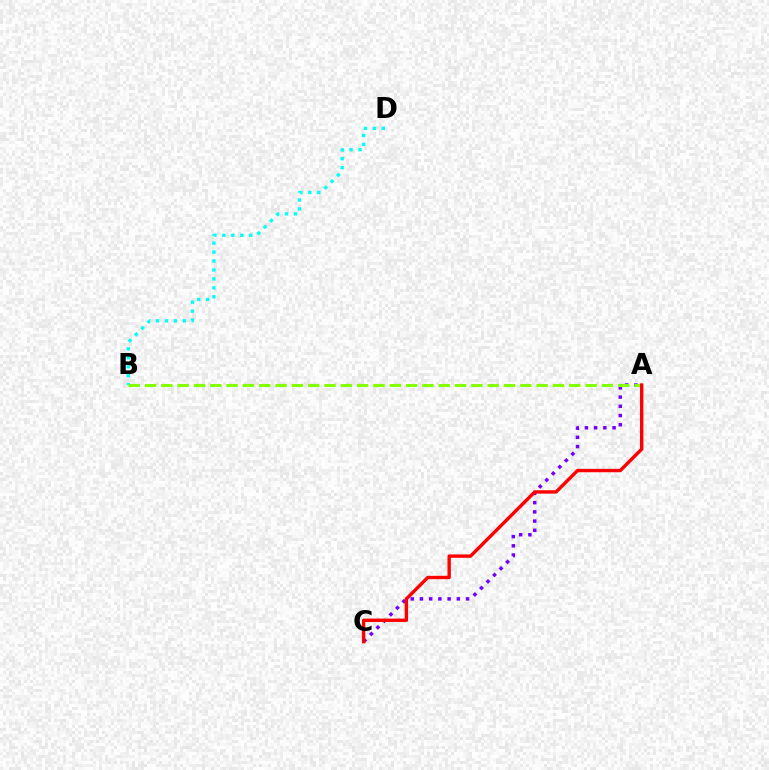{('A', 'C'): [{'color': '#7200ff', 'line_style': 'dotted', 'thickness': 2.51}, {'color': '#ff0000', 'line_style': 'solid', 'thickness': 2.43}], ('B', 'D'): [{'color': '#00fff6', 'line_style': 'dotted', 'thickness': 2.43}], ('A', 'B'): [{'color': '#84ff00', 'line_style': 'dashed', 'thickness': 2.22}]}